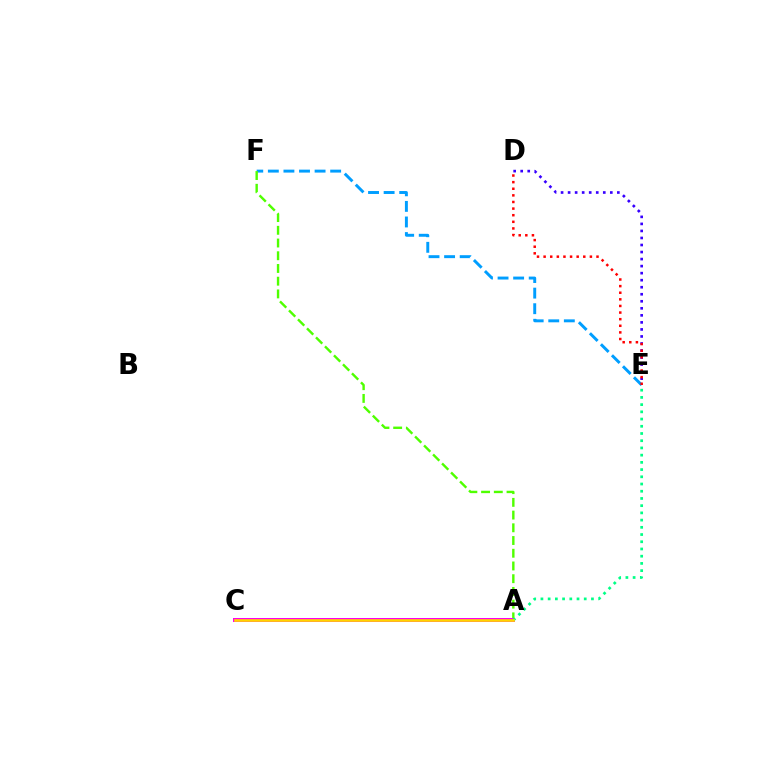{('D', 'E'): [{'color': '#3700ff', 'line_style': 'dotted', 'thickness': 1.91}, {'color': '#ff0000', 'line_style': 'dotted', 'thickness': 1.8}], ('E', 'F'): [{'color': '#009eff', 'line_style': 'dashed', 'thickness': 2.12}], ('A', 'F'): [{'color': '#4fff00', 'line_style': 'dashed', 'thickness': 1.73}], ('A', 'C'): [{'color': '#ff00ed', 'line_style': 'solid', 'thickness': 2.88}, {'color': '#ffd500', 'line_style': 'solid', 'thickness': 1.92}], ('A', 'E'): [{'color': '#00ff86', 'line_style': 'dotted', 'thickness': 1.96}]}